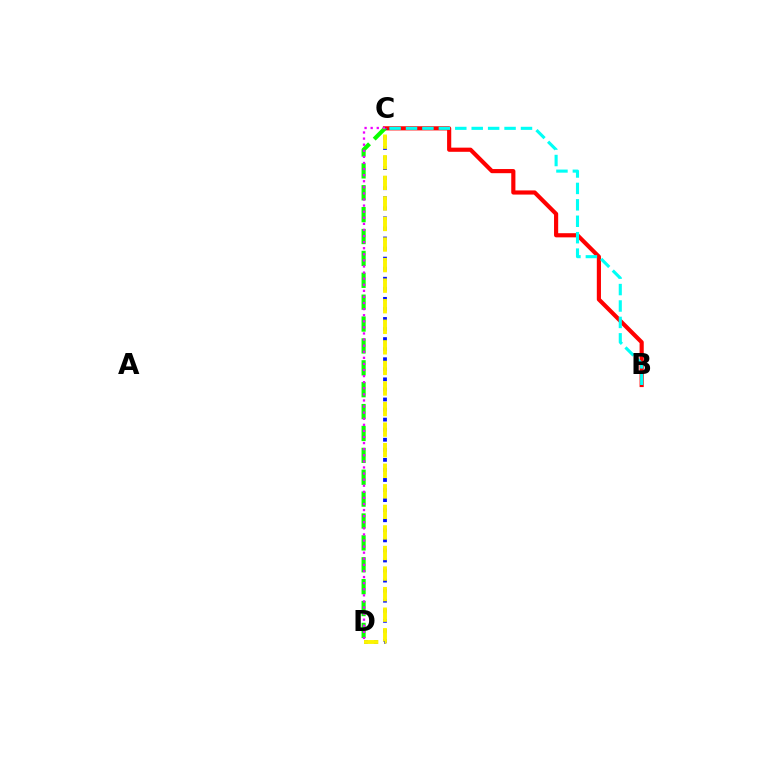{('B', 'C'): [{'color': '#ff0000', 'line_style': 'solid', 'thickness': 2.99}, {'color': '#00fff6', 'line_style': 'dashed', 'thickness': 2.23}], ('C', 'D'): [{'color': '#0010ff', 'line_style': 'dotted', 'thickness': 2.73}, {'color': '#08ff00', 'line_style': 'dashed', 'thickness': 2.97}, {'color': '#ee00ff', 'line_style': 'dotted', 'thickness': 1.65}, {'color': '#fcf500', 'line_style': 'dashed', 'thickness': 2.79}]}